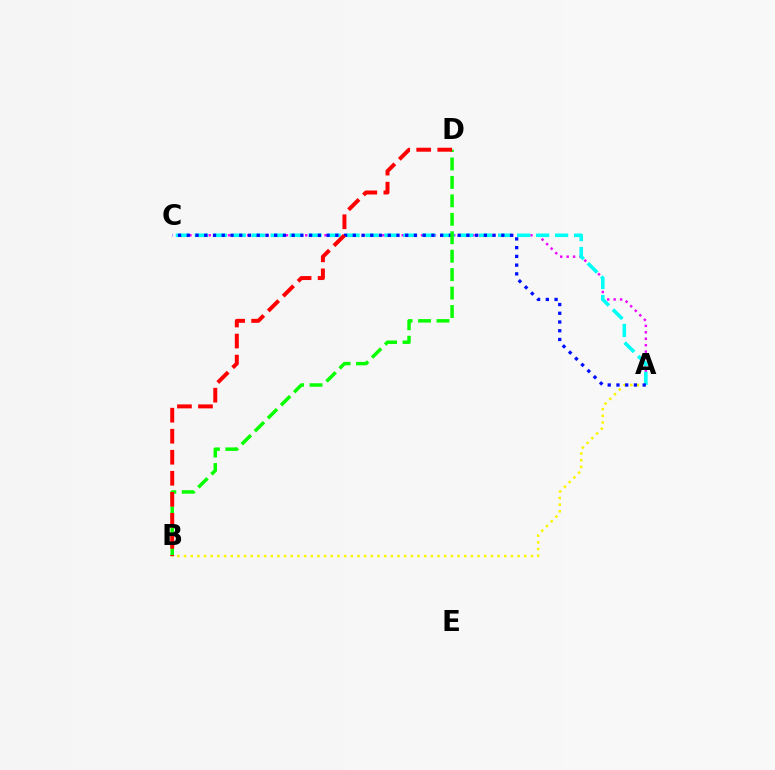{('A', 'C'): [{'color': '#ee00ff', 'line_style': 'dotted', 'thickness': 1.75}, {'color': '#00fff6', 'line_style': 'dashed', 'thickness': 2.58}, {'color': '#0010ff', 'line_style': 'dotted', 'thickness': 2.37}], ('A', 'B'): [{'color': '#fcf500', 'line_style': 'dotted', 'thickness': 1.81}], ('B', 'D'): [{'color': '#08ff00', 'line_style': 'dashed', 'thickness': 2.51}, {'color': '#ff0000', 'line_style': 'dashed', 'thickness': 2.86}]}